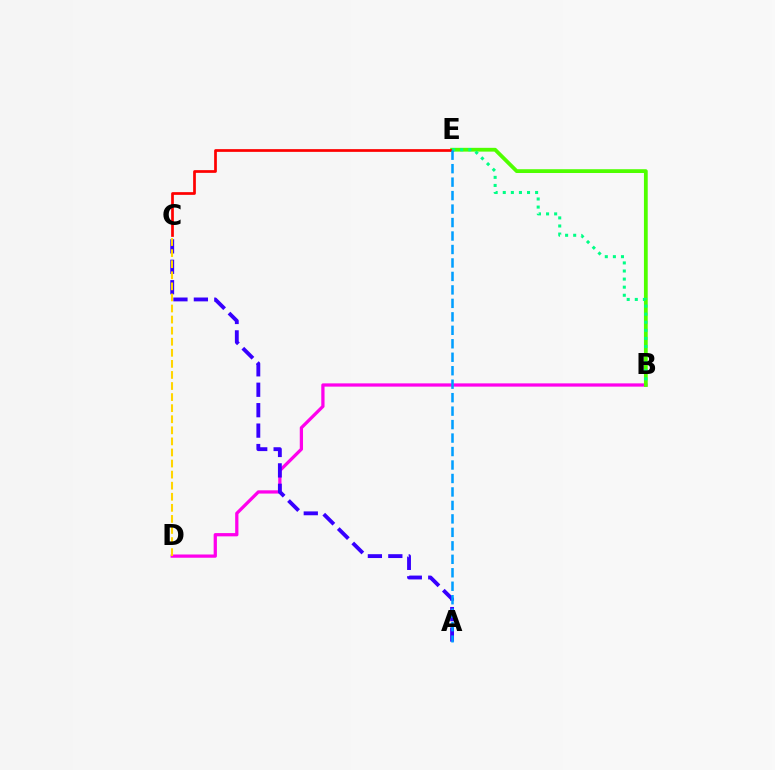{('B', 'D'): [{'color': '#ff00ed', 'line_style': 'solid', 'thickness': 2.34}], ('B', 'E'): [{'color': '#4fff00', 'line_style': 'solid', 'thickness': 2.72}, {'color': '#00ff86', 'line_style': 'dotted', 'thickness': 2.2}], ('A', 'C'): [{'color': '#3700ff', 'line_style': 'dashed', 'thickness': 2.78}], ('C', 'E'): [{'color': '#ff0000', 'line_style': 'solid', 'thickness': 1.96}], ('C', 'D'): [{'color': '#ffd500', 'line_style': 'dashed', 'thickness': 1.5}], ('A', 'E'): [{'color': '#009eff', 'line_style': 'dashed', 'thickness': 1.83}]}